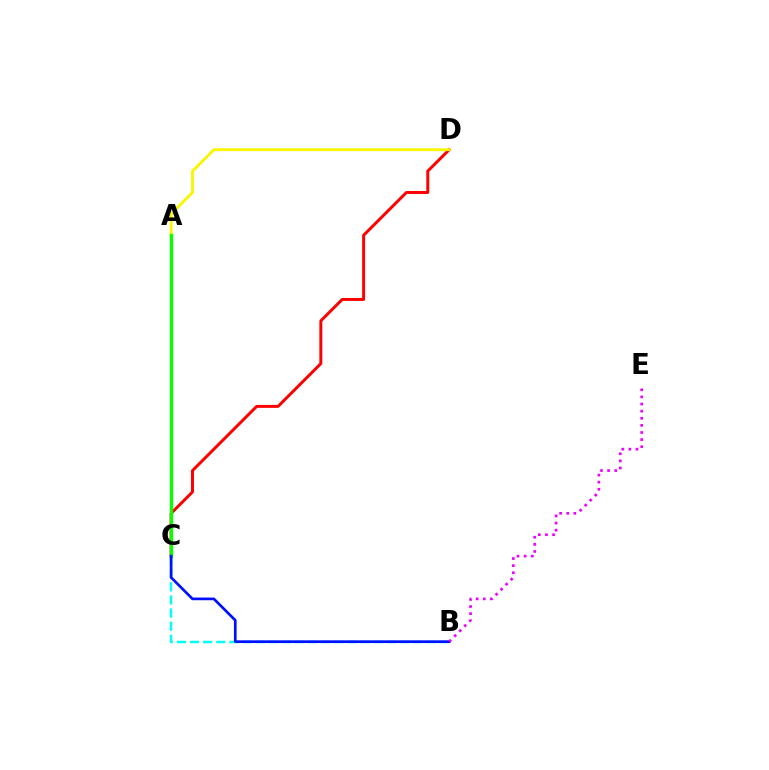{('C', 'D'): [{'color': '#ff0000', 'line_style': 'solid', 'thickness': 2.13}], ('A', 'D'): [{'color': '#fcf500', 'line_style': 'solid', 'thickness': 2.05}], ('B', 'C'): [{'color': '#00fff6', 'line_style': 'dashed', 'thickness': 1.78}, {'color': '#0010ff', 'line_style': 'solid', 'thickness': 1.94}], ('A', 'C'): [{'color': '#08ff00', 'line_style': 'solid', 'thickness': 2.4}], ('B', 'E'): [{'color': '#ee00ff', 'line_style': 'dotted', 'thickness': 1.93}]}